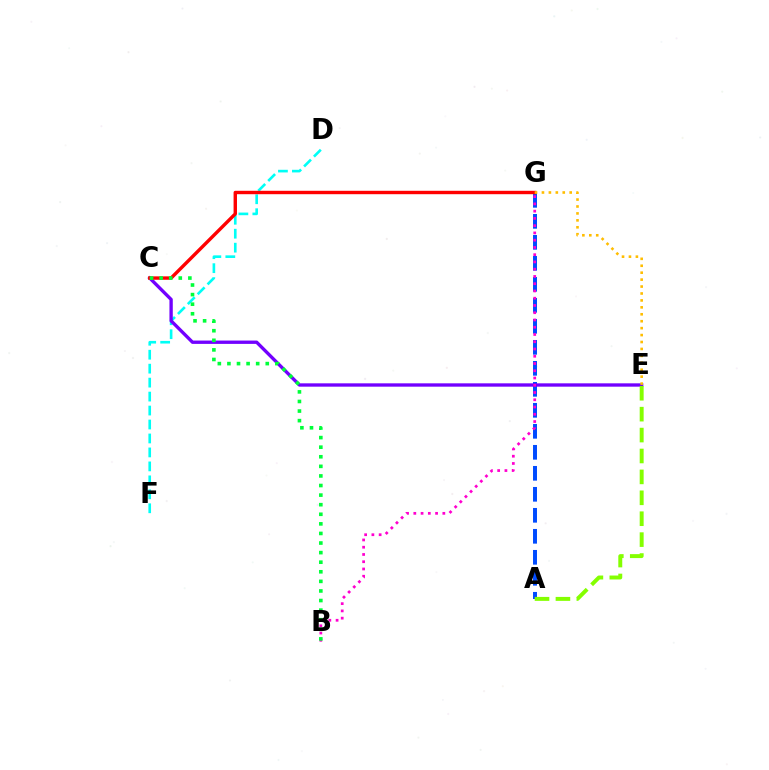{('A', 'G'): [{'color': '#004bff', 'line_style': 'dashed', 'thickness': 2.85}], ('D', 'F'): [{'color': '#00fff6', 'line_style': 'dashed', 'thickness': 1.9}], ('C', 'E'): [{'color': '#7200ff', 'line_style': 'solid', 'thickness': 2.41}], ('A', 'E'): [{'color': '#84ff00', 'line_style': 'dashed', 'thickness': 2.84}], ('C', 'G'): [{'color': '#ff0000', 'line_style': 'solid', 'thickness': 2.45}], ('E', 'G'): [{'color': '#ffbd00', 'line_style': 'dotted', 'thickness': 1.88}], ('B', 'G'): [{'color': '#ff00cf', 'line_style': 'dotted', 'thickness': 1.97}], ('B', 'C'): [{'color': '#00ff39', 'line_style': 'dotted', 'thickness': 2.6}]}